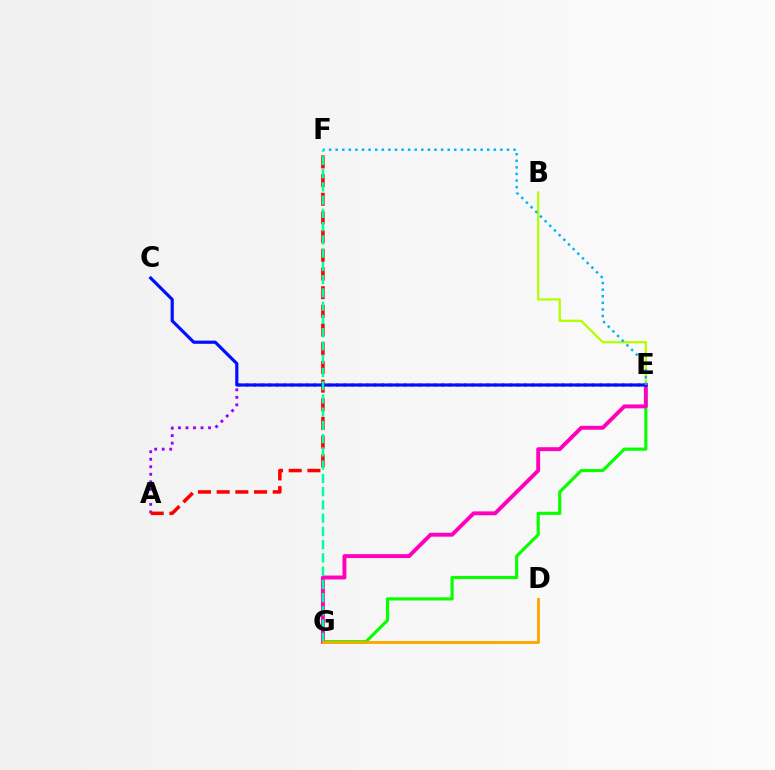{('E', 'G'): [{'color': '#08ff00', 'line_style': 'solid', 'thickness': 2.27}, {'color': '#ff00bd', 'line_style': 'solid', 'thickness': 2.81}], ('B', 'E'): [{'color': '#b3ff00', 'line_style': 'solid', 'thickness': 1.64}], ('A', 'E'): [{'color': '#9b00ff', 'line_style': 'dotted', 'thickness': 2.04}], ('A', 'F'): [{'color': '#ff0000', 'line_style': 'dashed', 'thickness': 2.54}], ('C', 'E'): [{'color': '#0010ff', 'line_style': 'solid', 'thickness': 2.29}], ('E', 'F'): [{'color': '#00b5ff', 'line_style': 'dotted', 'thickness': 1.79}], ('F', 'G'): [{'color': '#00ff9d', 'line_style': 'dashed', 'thickness': 1.8}], ('D', 'G'): [{'color': '#ffa500', 'line_style': 'solid', 'thickness': 2.07}]}